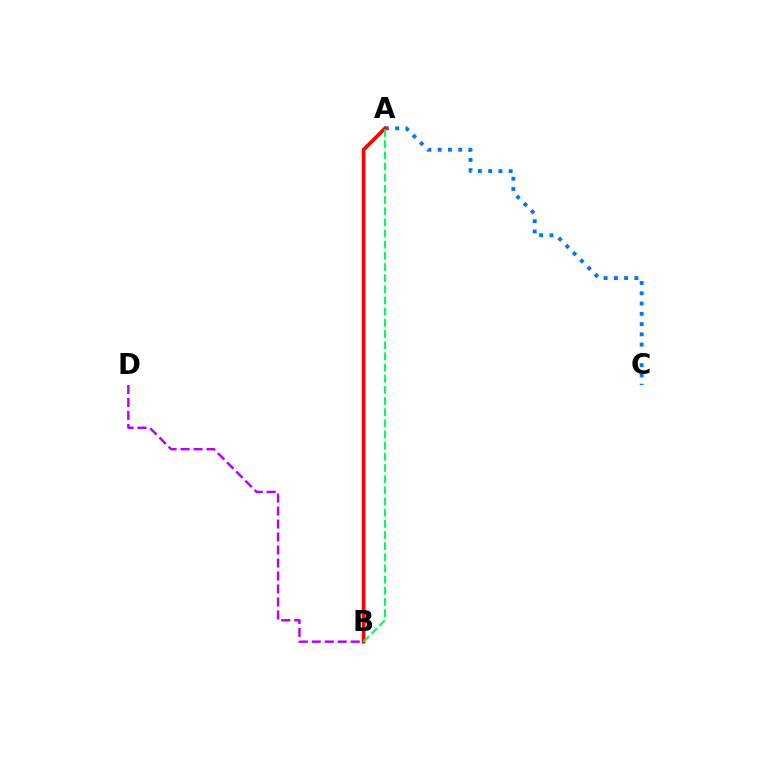{('B', 'D'): [{'color': '#b900ff', 'line_style': 'dashed', 'thickness': 1.76}], ('A', 'C'): [{'color': '#0074ff', 'line_style': 'dotted', 'thickness': 2.79}], ('A', 'B'): [{'color': '#d1ff00', 'line_style': 'dotted', 'thickness': 1.78}, {'color': '#ff0000', 'line_style': 'solid', 'thickness': 2.65}, {'color': '#00ff5c', 'line_style': 'dashed', 'thickness': 1.52}]}